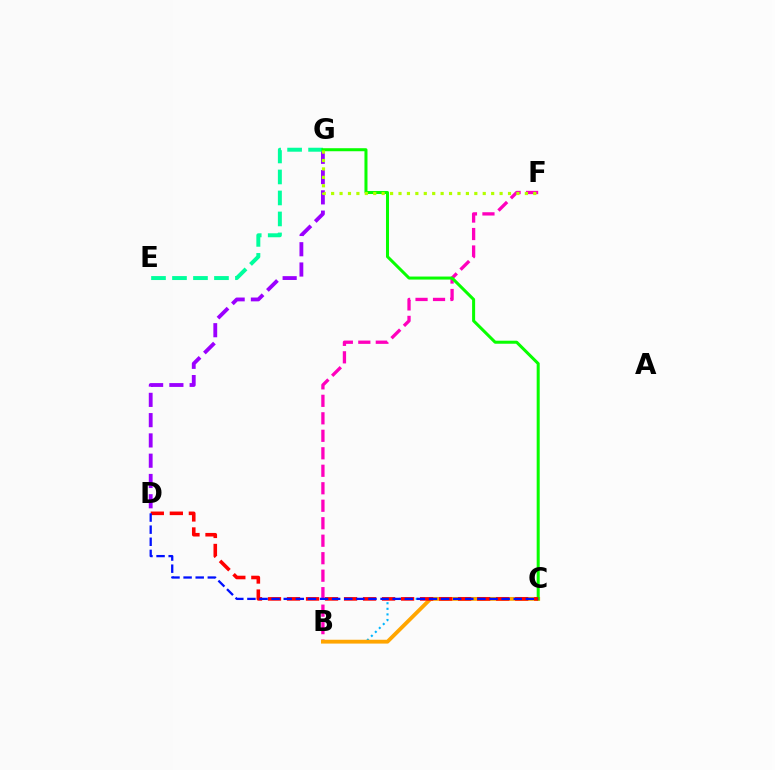{('B', 'C'): [{'color': '#00b5ff', 'line_style': 'dotted', 'thickness': 1.52}, {'color': '#ffa500', 'line_style': 'solid', 'thickness': 2.76}], ('B', 'F'): [{'color': '#ff00bd', 'line_style': 'dashed', 'thickness': 2.38}], ('D', 'G'): [{'color': '#9b00ff', 'line_style': 'dashed', 'thickness': 2.75}], ('E', 'G'): [{'color': '#00ff9d', 'line_style': 'dashed', 'thickness': 2.85}], ('C', 'G'): [{'color': '#08ff00', 'line_style': 'solid', 'thickness': 2.17}], ('F', 'G'): [{'color': '#b3ff00', 'line_style': 'dotted', 'thickness': 2.29}], ('C', 'D'): [{'color': '#ff0000', 'line_style': 'dashed', 'thickness': 2.58}, {'color': '#0010ff', 'line_style': 'dashed', 'thickness': 1.64}]}